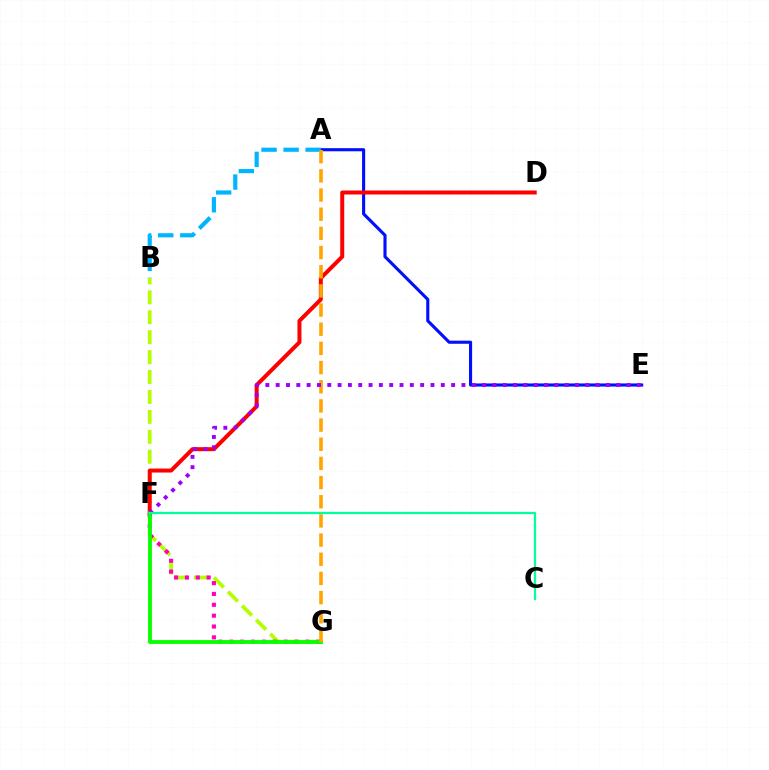{('B', 'G'): [{'color': '#b3ff00', 'line_style': 'dashed', 'thickness': 2.71}], ('A', 'E'): [{'color': '#0010ff', 'line_style': 'solid', 'thickness': 2.24}], ('D', 'F'): [{'color': '#ff0000', 'line_style': 'solid', 'thickness': 2.87}], ('F', 'G'): [{'color': '#ff00bd', 'line_style': 'dotted', 'thickness': 2.95}, {'color': '#08ff00', 'line_style': 'solid', 'thickness': 2.76}], ('A', 'B'): [{'color': '#00b5ff', 'line_style': 'dashed', 'thickness': 2.99}], ('A', 'G'): [{'color': '#ffa500', 'line_style': 'dashed', 'thickness': 2.6}], ('E', 'F'): [{'color': '#9b00ff', 'line_style': 'dotted', 'thickness': 2.8}], ('C', 'F'): [{'color': '#00ff9d', 'line_style': 'solid', 'thickness': 1.62}]}